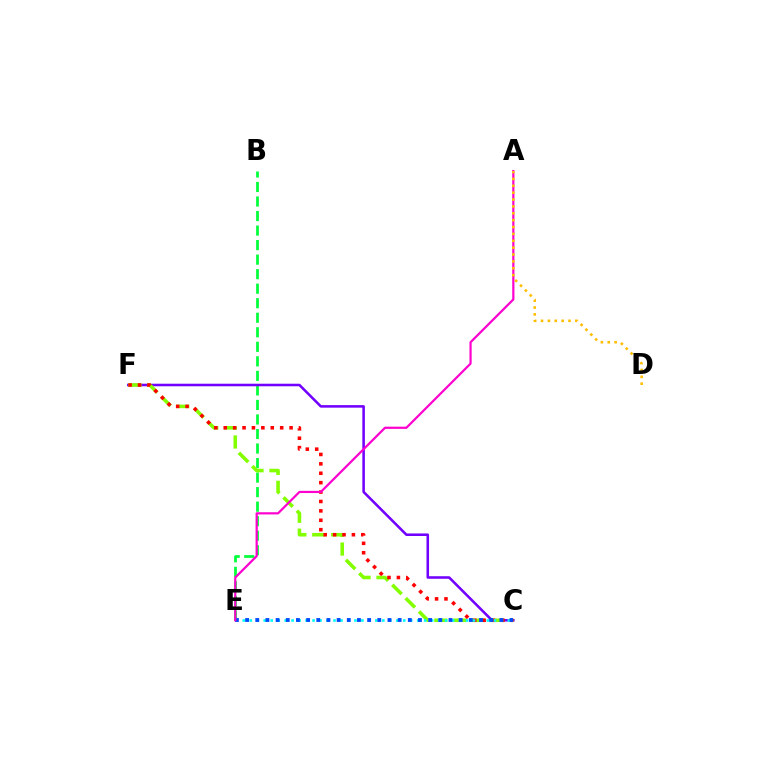{('B', 'E'): [{'color': '#00ff39', 'line_style': 'dashed', 'thickness': 1.97}], ('C', 'F'): [{'color': '#7200ff', 'line_style': 'solid', 'thickness': 1.84}, {'color': '#84ff00', 'line_style': 'dashed', 'thickness': 2.57}, {'color': '#ff0000', 'line_style': 'dotted', 'thickness': 2.56}], ('C', 'E'): [{'color': '#00fff6', 'line_style': 'dotted', 'thickness': 1.9}, {'color': '#004bff', 'line_style': 'dotted', 'thickness': 2.76}], ('A', 'E'): [{'color': '#ff00cf', 'line_style': 'solid', 'thickness': 1.58}], ('A', 'D'): [{'color': '#ffbd00', 'line_style': 'dotted', 'thickness': 1.87}]}